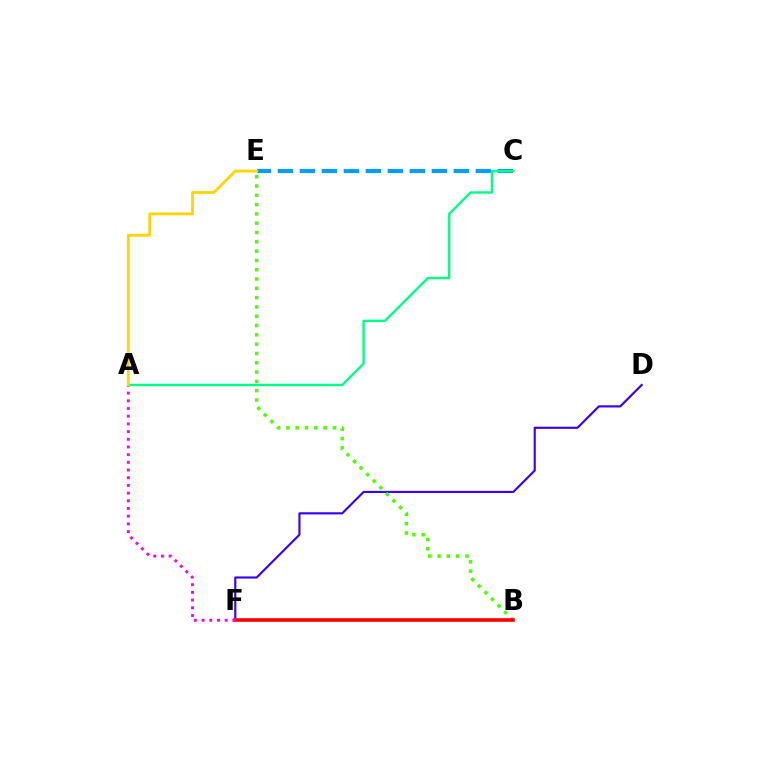{('D', 'F'): [{'color': '#3700ff', 'line_style': 'solid', 'thickness': 1.54}], ('B', 'E'): [{'color': '#4fff00', 'line_style': 'dotted', 'thickness': 2.53}], ('B', 'F'): [{'color': '#ff0000', 'line_style': 'solid', 'thickness': 2.59}], ('A', 'F'): [{'color': '#ff00ed', 'line_style': 'dotted', 'thickness': 2.09}], ('C', 'E'): [{'color': '#009eff', 'line_style': 'dashed', 'thickness': 2.99}], ('A', 'C'): [{'color': '#00ff86', 'line_style': 'solid', 'thickness': 1.72}], ('A', 'E'): [{'color': '#ffd500', 'line_style': 'solid', 'thickness': 2.02}]}